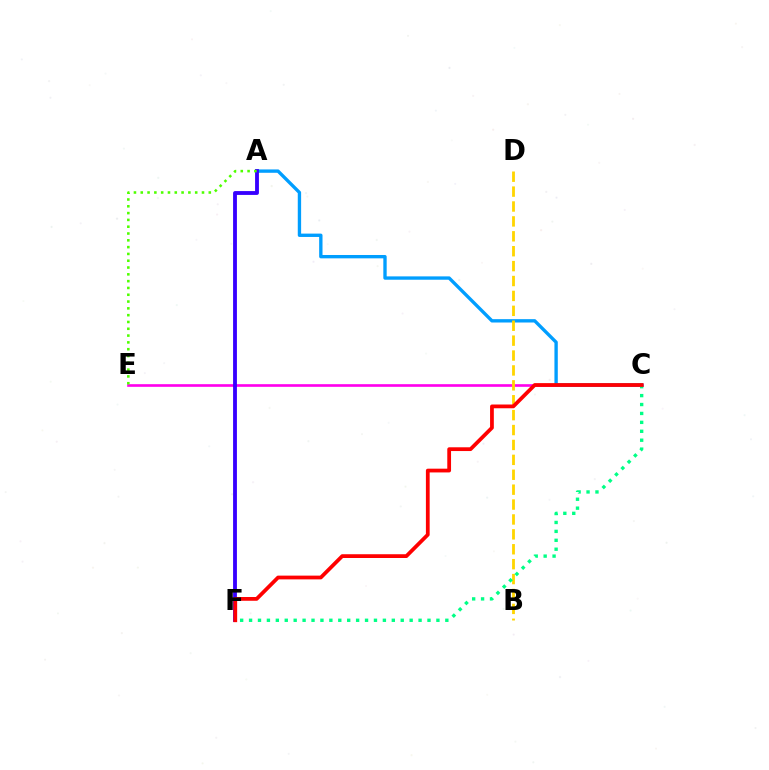{('C', 'E'): [{'color': '#ff00ed', 'line_style': 'solid', 'thickness': 1.91}], ('A', 'C'): [{'color': '#009eff', 'line_style': 'solid', 'thickness': 2.41}], ('A', 'F'): [{'color': '#3700ff', 'line_style': 'solid', 'thickness': 2.76}], ('B', 'D'): [{'color': '#ffd500', 'line_style': 'dashed', 'thickness': 2.02}], ('C', 'F'): [{'color': '#00ff86', 'line_style': 'dotted', 'thickness': 2.42}, {'color': '#ff0000', 'line_style': 'solid', 'thickness': 2.71}], ('A', 'E'): [{'color': '#4fff00', 'line_style': 'dotted', 'thickness': 1.85}]}